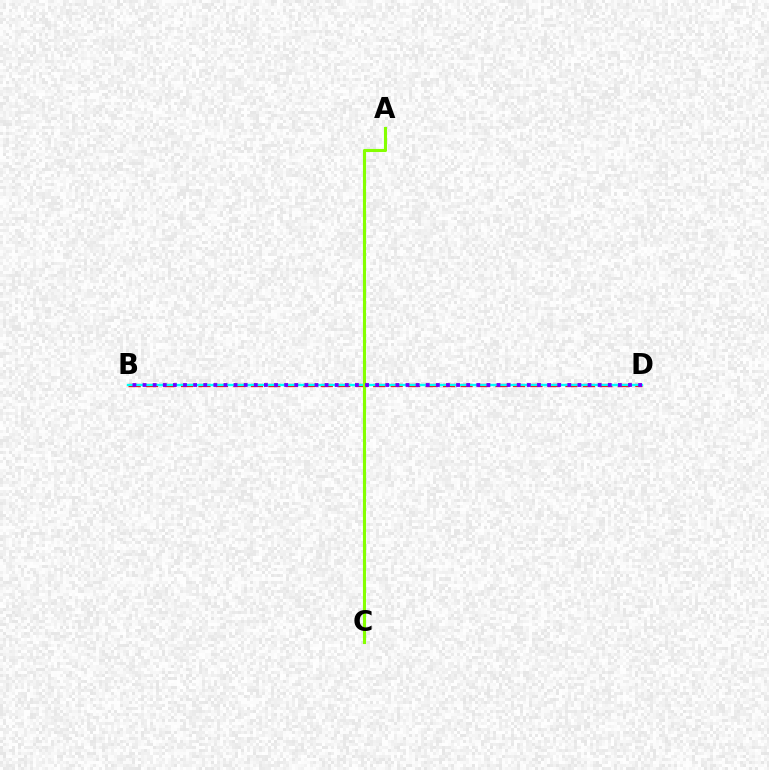{('B', 'D'): [{'color': '#ff0000', 'line_style': 'dashed', 'thickness': 2.37}, {'color': '#00fff6', 'line_style': 'solid', 'thickness': 1.67}, {'color': '#7200ff', 'line_style': 'dotted', 'thickness': 2.75}], ('A', 'C'): [{'color': '#84ff00', 'line_style': 'solid', 'thickness': 2.24}]}